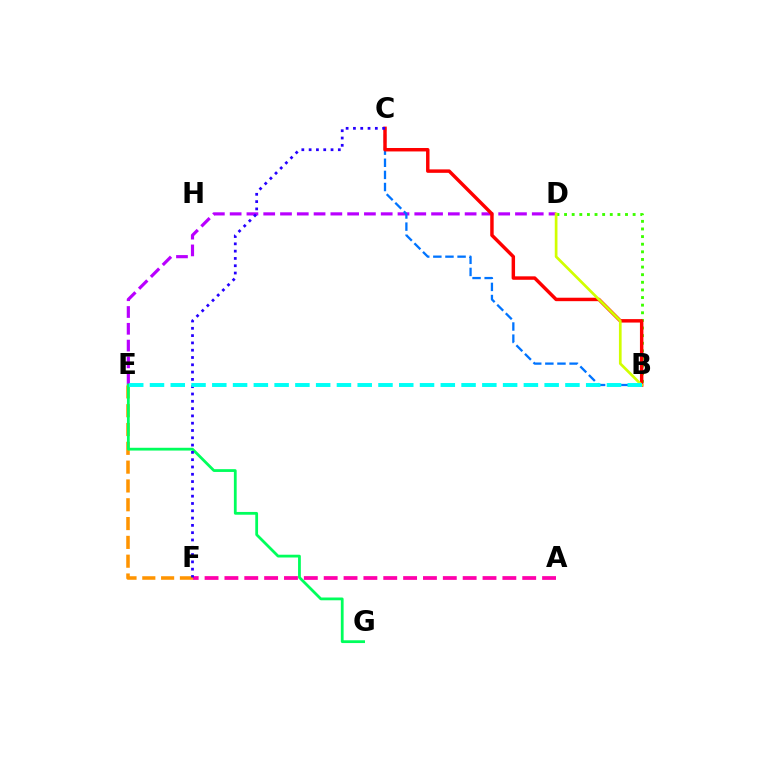{('E', 'F'): [{'color': '#ff9400', 'line_style': 'dashed', 'thickness': 2.56}], ('D', 'E'): [{'color': '#b900ff', 'line_style': 'dashed', 'thickness': 2.28}], ('E', 'G'): [{'color': '#00ff5c', 'line_style': 'solid', 'thickness': 2.0}], ('B', 'C'): [{'color': '#0074ff', 'line_style': 'dashed', 'thickness': 1.65}, {'color': '#ff0000', 'line_style': 'solid', 'thickness': 2.48}], ('B', 'D'): [{'color': '#3dff00', 'line_style': 'dotted', 'thickness': 2.07}, {'color': '#d1ff00', 'line_style': 'solid', 'thickness': 1.94}], ('A', 'F'): [{'color': '#ff00ac', 'line_style': 'dashed', 'thickness': 2.7}], ('C', 'F'): [{'color': '#2500ff', 'line_style': 'dotted', 'thickness': 1.98}], ('B', 'E'): [{'color': '#00fff6', 'line_style': 'dashed', 'thickness': 2.82}]}